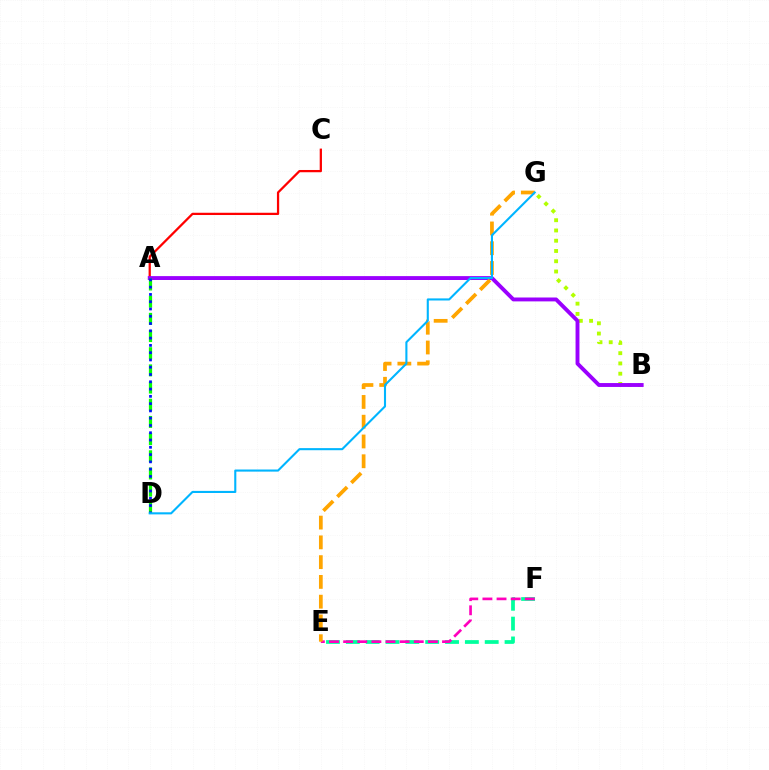{('A', 'C'): [{'color': '#ff0000', 'line_style': 'solid', 'thickness': 1.63}], ('B', 'G'): [{'color': '#b3ff00', 'line_style': 'dotted', 'thickness': 2.79}], ('E', 'F'): [{'color': '#00ff9d', 'line_style': 'dashed', 'thickness': 2.7}, {'color': '#ff00bd', 'line_style': 'dashed', 'thickness': 1.92}], ('A', 'B'): [{'color': '#9b00ff', 'line_style': 'solid', 'thickness': 2.8}], ('A', 'D'): [{'color': '#08ff00', 'line_style': 'dashed', 'thickness': 2.33}, {'color': '#0010ff', 'line_style': 'dotted', 'thickness': 1.98}], ('E', 'G'): [{'color': '#ffa500', 'line_style': 'dashed', 'thickness': 2.69}], ('D', 'G'): [{'color': '#00b5ff', 'line_style': 'solid', 'thickness': 1.51}]}